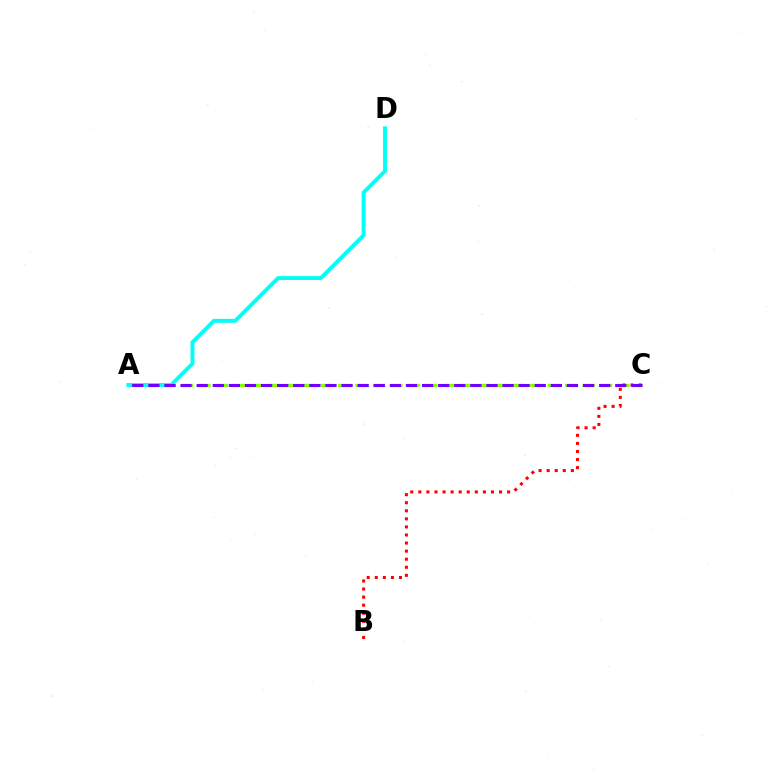{('A', 'C'): [{'color': '#84ff00', 'line_style': 'dashed', 'thickness': 2.37}, {'color': '#7200ff', 'line_style': 'dashed', 'thickness': 2.19}], ('A', 'D'): [{'color': '#00fff6', 'line_style': 'solid', 'thickness': 2.8}], ('B', 'C'): [{'color': '#ff0000', 'line_style': 'dotted', 'thickness': 2.19}]}